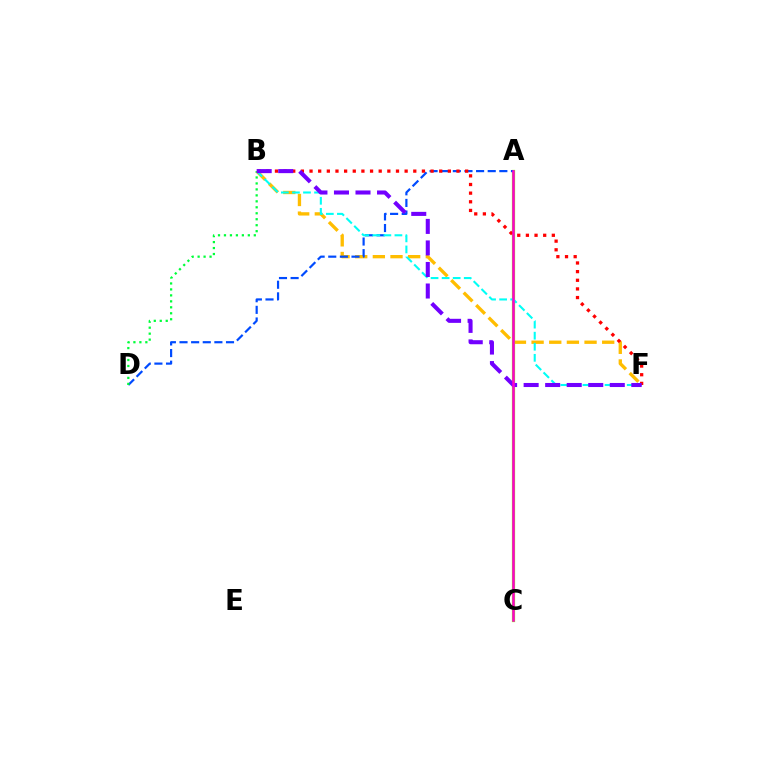{('B', 'F'): [{'color': '#ffbd00', 'line_style': 'dashed', 'thickness': 2.4}, {'color': '#00fff6', 'line_style': 'dashed', 'thickness': 1.5}, {'color': '#ff0000', 'line_style': 'dotted', 'thickness': 2.35}, {'color': '#7200ff', 'line_style': 'dashed', 'thickness': 2.93}], ('A', 'C'): [{'color': '#84ff00', 'line_style': 'solid', 'thickness': 2.32}, {'color': '#ff00cf', 'line_style': 'solid', 'thickness': 1.81}], ('A', 'D'): [{'color': '#004bff', 'line_style': 'dashed', 'thickness': 1.58}], ('B', 'D'): [{'color': '#00ff39', 'line_style': 'dotted', 'thickness': 1.62}]}